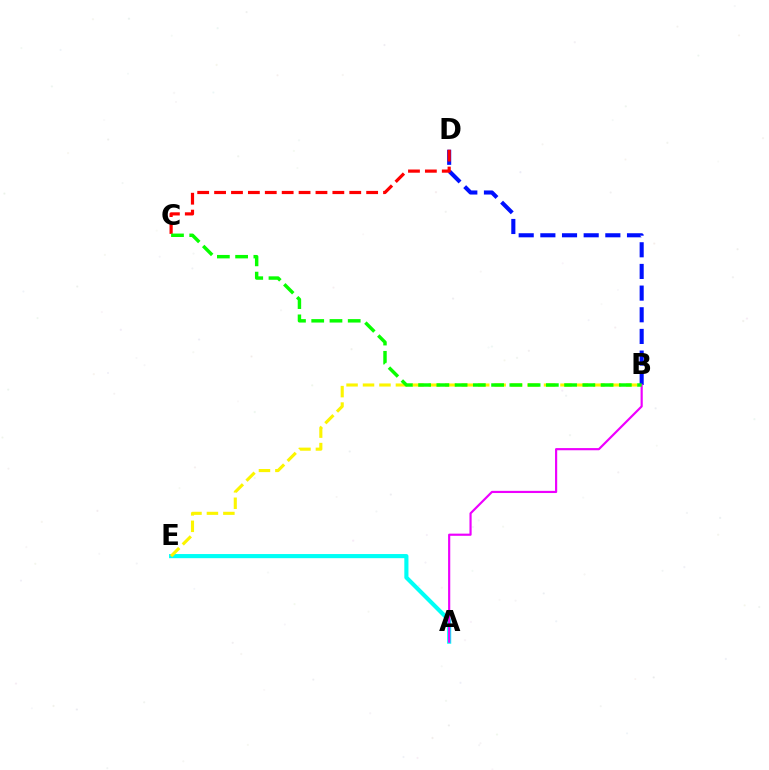{('A', 'E'): [{'color': '#00fff6', 'line_style': 'solid', 'thickness': 2.97}], ('B', 'D'): [{'color': '#0010ff', 'line_style': 'dashed', 'thickness': 2.94}], ('C', 'D'): [{'color': '#ff0000', 'line_style': 'dashed', 'thickness': 2.3}], ('B', 'E'): [{'color': '#fcf500', 'line_style': 'dashed', 'thickness': 2.24}], ('A', 'B'): [{'color': '#ee00ff', 'line_style': 'solid', 'thickness': 1.56}], ('B', 'C'): [{'color': '#08ff00', 'line_style': 'dashed', 'thickness': 2.48}]}